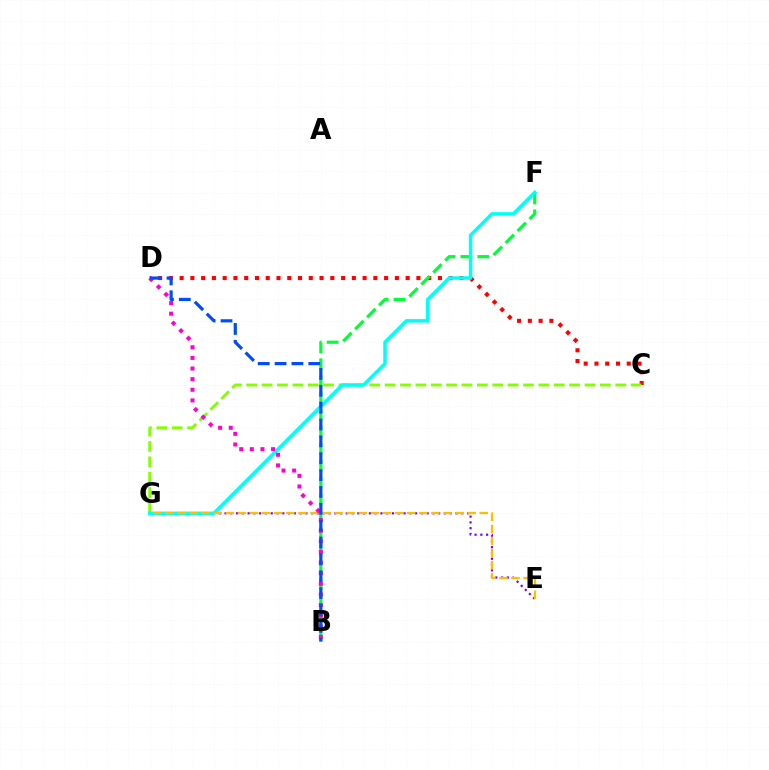{('E', 'G'): [{'color': '#7200ff', 'line_style': 'dotted', 'thickness': 1.57}, {'color': '#ffbd00', 'line_style': 'dashed', 'thickness': 1.64}], ('C', 'D'): [{'color': '#ff0000', 'line_style': 'dotted', 'thickness': 2.92}], ('C', 'G'): [{'color': '#84ff00', 'line_style': 'dashed', 'thickness': 2.09}], ('B', 'F'): [{'color': '#00ff39', 'line_style': 'dashed', 'thickness': 2.3}], ('F', 'G'): [{'color': '#00fff6', 'line_style': 'solid', 'thickness': 2.51}], ('B', 'D'): [{'color': '#ff00cf', 'line_style': 'dotted', 'thickness': 2.89}, {'color': '#004bff', 'line_style': 'dashed', 'thickness': 2.29}]}